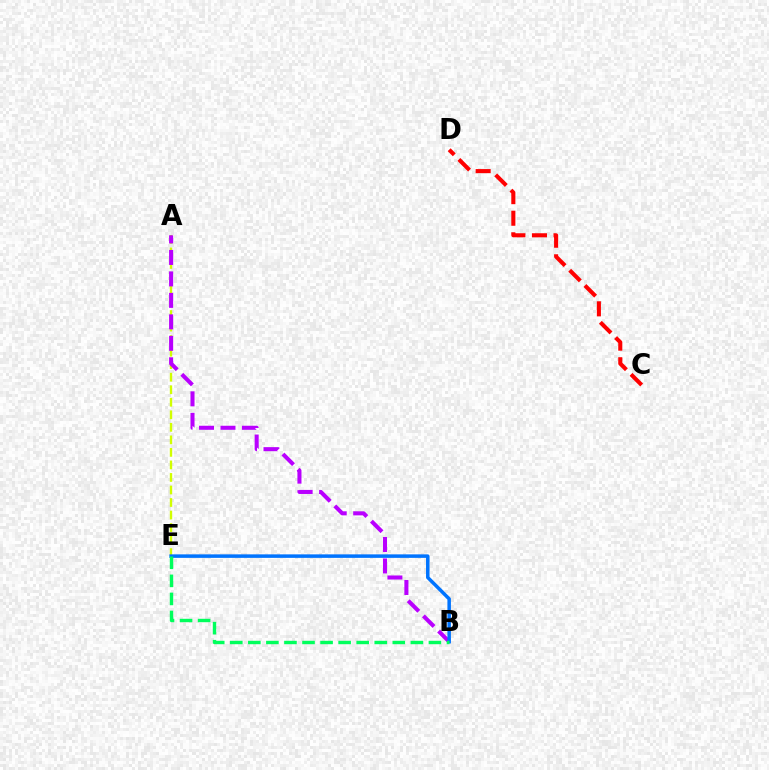{('A', 'E'): [{'color': '#d1ff00', 'line_style': 'dashed', 'thickness': 1.7}], ('A', 'B'): [{'color': '#b900ff', 'line_style': 'dashed', 'thickness': 2.92}], ('B', 'E'): [{'color': '#0074ff', 'line_style': 'solid', 'thickness': 2.52}, {'color': '#00ff5c', 'line_style': 'dashed', 'thickness': 2.45}], ('C', 'D'): [{'color': '#ff0000', 'line_style': 'dashed', 'thickness': 2.93}]}